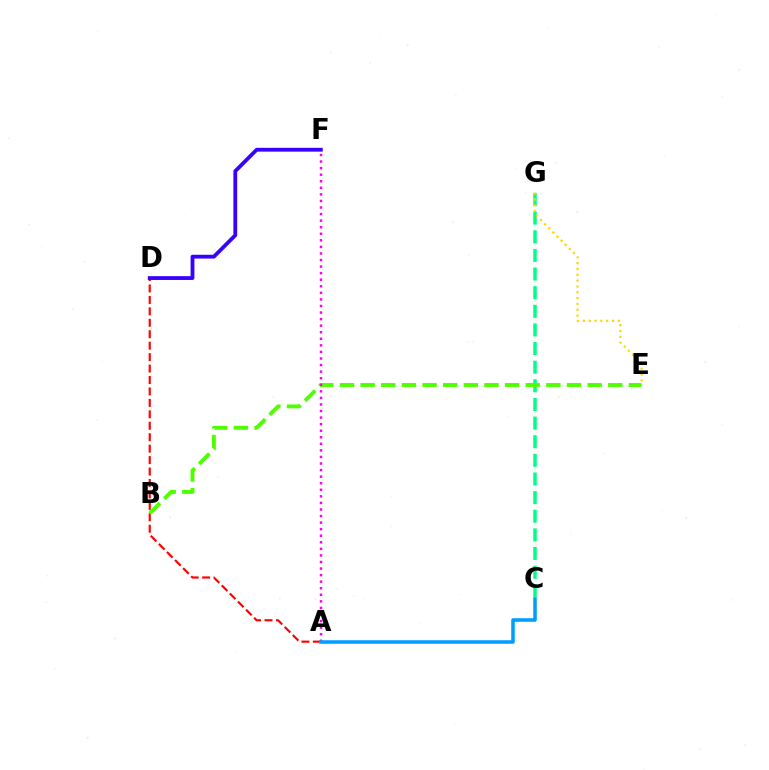{('C', 'G'): [{'color': '#00ff86', 'line_style': 'dashed', 'thickness': 2.53}], ('A', 'D'): [{'color': '#ff0000', 'line_style': 'dashed', 'thickness': 1.55}], ('B', 'E'): [{'color': '#4fff00', 'line_style': 'dashed', 'thickness': 2.8}], ('A', 'F'): [{'color': '#ff00ed', 'line_style': 'dotted', 'thickness': 1.78}], ('D', 'F'): [{'color': '#3700ff', 'line_style': 'solid', 'thickness': 2.74}], ('E', 'G'): [{'color': '#ffd500', 'line_style': 'dotted', 'thickness': 1.58}], ('A', 'C'): [{'color': '#009eff', 'line_style': 'solid', 'thickness': 2.55}]}